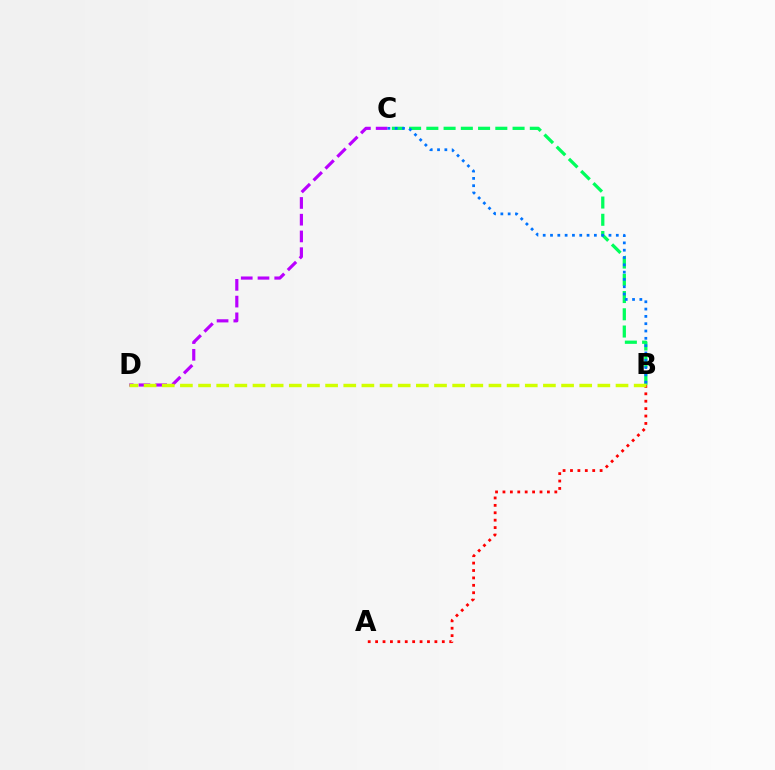{('B', 'C'): [{'color': '#00ff5c', 'line_style': 'dashed', 'thickness': 2.34}, {'color': '#0074ff', 'line_style': 'dotted', 'thickness': 1.99}], ('C', 'D'): [{'color': '#b900ff', 'line_style': 'dashed', 'thickness': 2.27}], ('A', 'B'): [{'color': '#ff0000', 'line_style': 'dotted', 'thickness': 2.01}], ('B', 'D'): [{'color': '#d1ff00', 'line_style': 'dashed', 'thickness': 2.47}]}